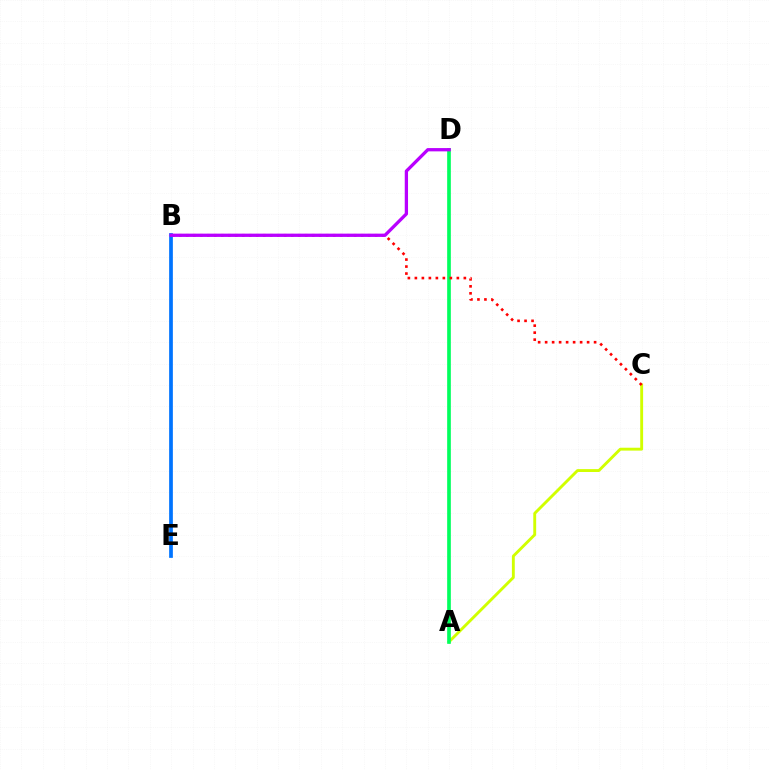{('A', 'C'): [{'color': '#d1ff00', 'line_style': 'solid', 'thickness': 2.08}], ('A', 'D'): [{'color': '#00ff5c', 'line_style': 'solid', 'thickness': 2.64}], ('B', 'C'): [{'color': '#ff0000', 'line_style': 'dotted', 'thickness': 1.9}], ('B', 'E'): [{'color': '#0074ff', 'line_style': 'solid', 'thickness': 2.68}], ('B', 'D'): [{'color': '#b900ff', 'line_style': 'solid', 'thickness': 2.36}]}